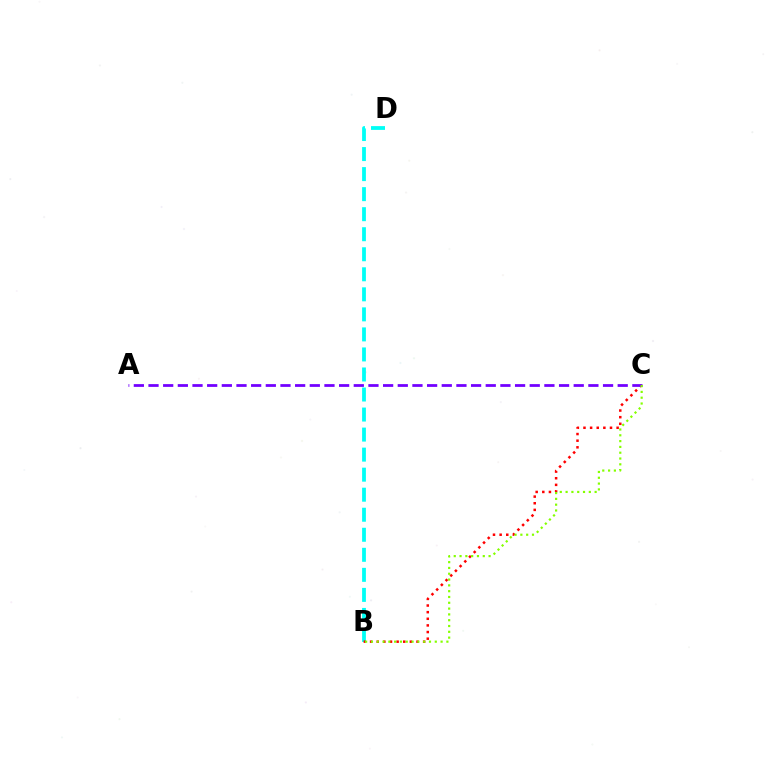{('B', 'D'): [{'color': '#00fff6', 'line_style': 'dashed', 'thickness': 2.72}], ('B', 'C'): [{'color': '#ff0000', 'line_style': 'dotted', 'thickness': 1.8}, {'color': '#84ff00', 'line_style': 'dotted', 'thickness': 1.58}], ('A', 'C'): [{'color': '#7200ff', 'line_style': 'dashed', 'thickness': 1.99}]}